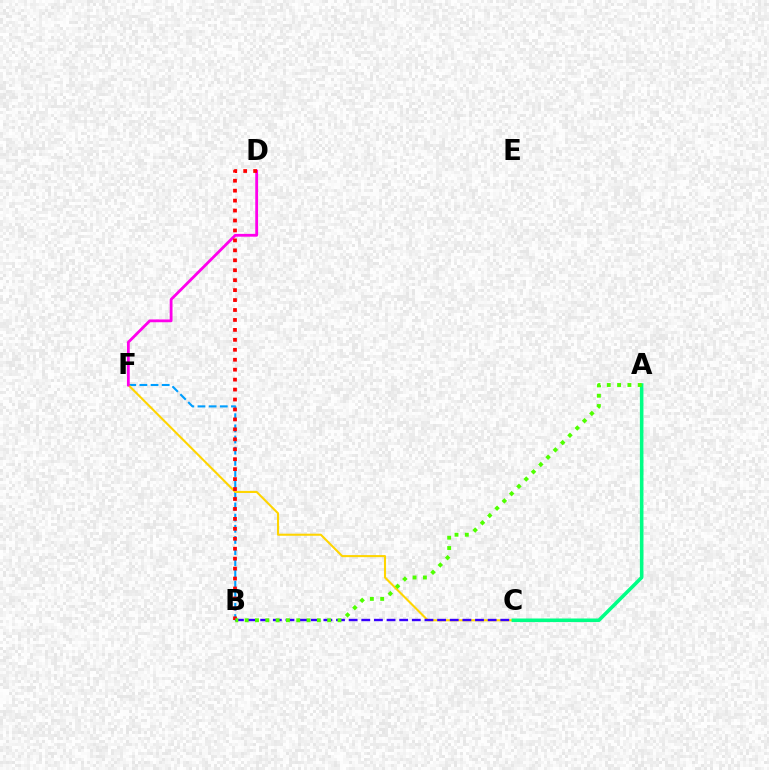{('B', 'F'): [{'color': '#009eff', 'line_style': 'dashed', 'thickness': 1.52}], ('C', 'F'): [{'color': '#ffd500', 'line_style': 'solid', 'thickness': 1.5}], ('A', 'C'): [{'color': '#00ff86', 'line_style': 'solid', 'thickness': 2.56}], ('D', 'F'): [{'color': '#ff00ed', 'line_style': 'solid', 'thickness': 2.02}], ('B', 'D'): [{'color': '#ff0000', 'line_style': 'dotted', 'thickness': 2.7}], ('B', 'C'): [{'color': '#3700ff', 'line_style': 'dashed', 'thickness': 1.72}], ('A', 'B'): [{'color': '#4fff00', 'line_style': 'dotted', 'thickness': 2.8}]}